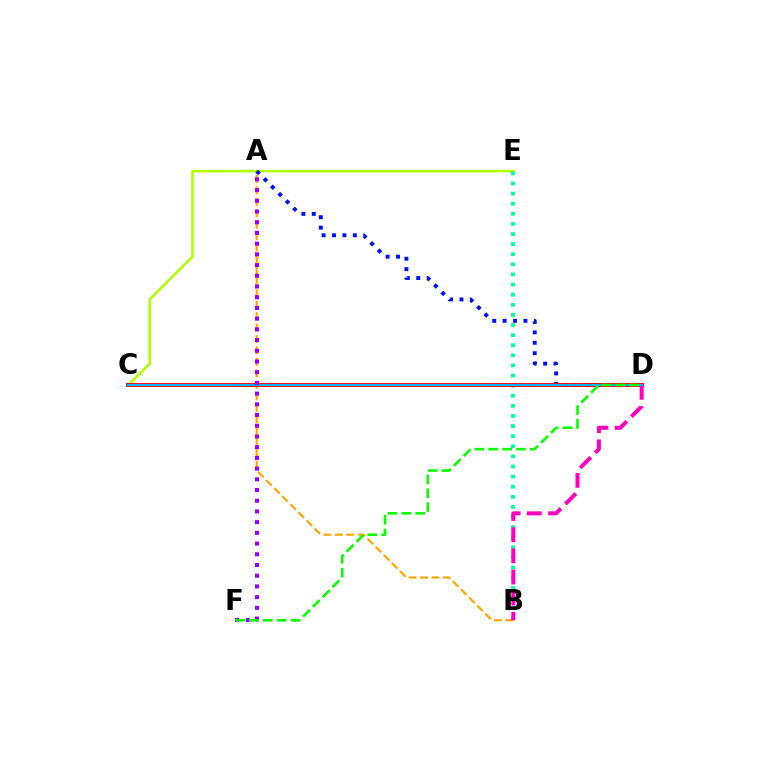{('C', 'E'): [{'color': '#b3ff00', 'line_style': 'solid', 'thickness': 1.88}], ('B', 'E'): [{'color': '#00ff9d', 'line_style': 'dotted', 'thickness': 2.75}], ('A', 'D'): [{'color': '#0010ff', 'line_style': 'dotted', 'thickness': 2.83}], ('A', 'B'): [{'color': '#ffa500', 'line_style': 'dashed', 'thickness': 1.55}], ('C', 'D'): [{'color': '#ff0000', 'line_style': 'solid', 'thickness': 2.82}, {'color': '#00b5ff', 'line_style': 'solid', 'thickness': 1.51}], ('B', 'D'): [{'color': '#ff00bd', 'line_style': 'dashed', 'thickness': 2.88}], ('A', 'F'): [{'color': '#9b00ff', 'line_style': 'dotted', 'thickness': 2.91}], ('D', 'F'): [{'color': '#08ff00', 'line_style': 'dashed', 'thickness': 1.88}]}